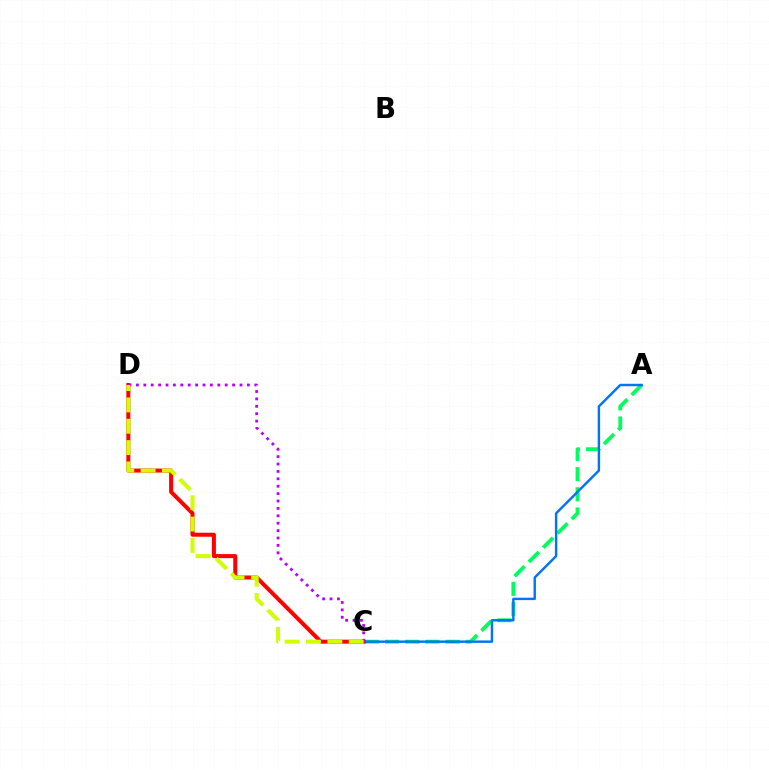{('A', 'C'): [{'color': '#00ff5c', 'line_style': 'dashed', 'thickness': 2.74}, {'color': '#0074ff', 'line_style': 'solid', 'thickness': 1.75}], ('C', 'D'): [{'color': '#ff0000', 'line_style': 'solid', 'thickness': 2.89}, {'color': '#b900ff', 'line_style': 'dotted', 'thickness': 2.01}, {'color': '#d1ff00', 'line_style': 'dashed', 'thickness': 2.9}]}